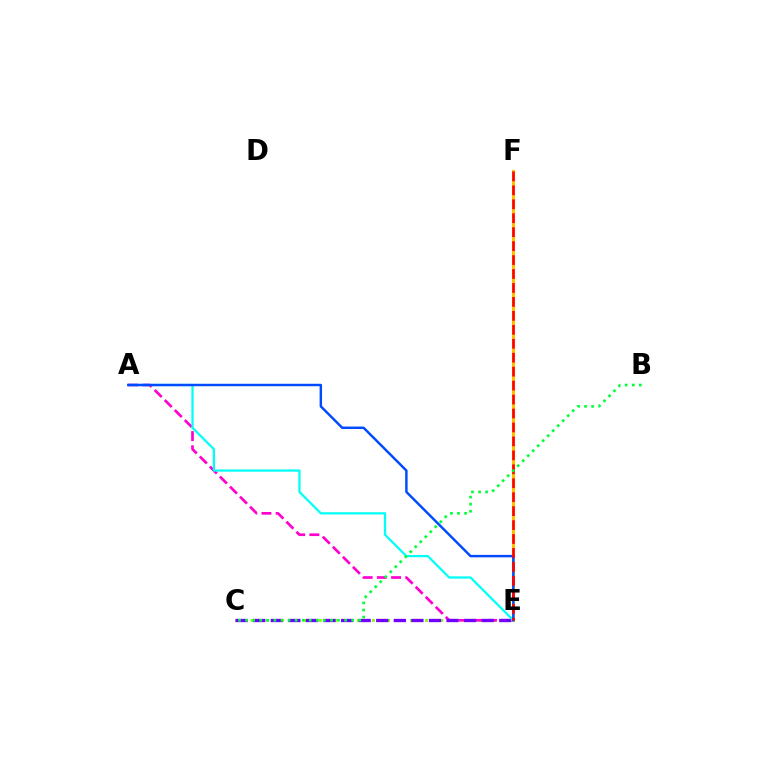{('C', 'E'): [{'color': '#84ff00', 'line_style': 'dotted', 'thickness': 2.06}, {'color': '#7200ff', 'line_style': 'dashed', 'thickness': 2.39}], ('A', 'E'): [{'color': '#ff00cf', 'line_style': 'dashed', 'thickness': 1.93}, {'color': '#00fff6', 'line_style': 'solid', 'thickness': 1.62}, {'color': '#004bff', 'line_style': 'solid', 'thickness': 1.76}], ('E', 'F'): [{'color': '#ffbd00', 'line_style': 'solid', 'thickness': 2.18}, {'color': '#ff0000', 'line_style': 'dashed', 'thickness': 1.89}], ('B', 'C'): [{'color': '#00ff39', 'line_style': 'dotted', 'thickness': 1.92}]}